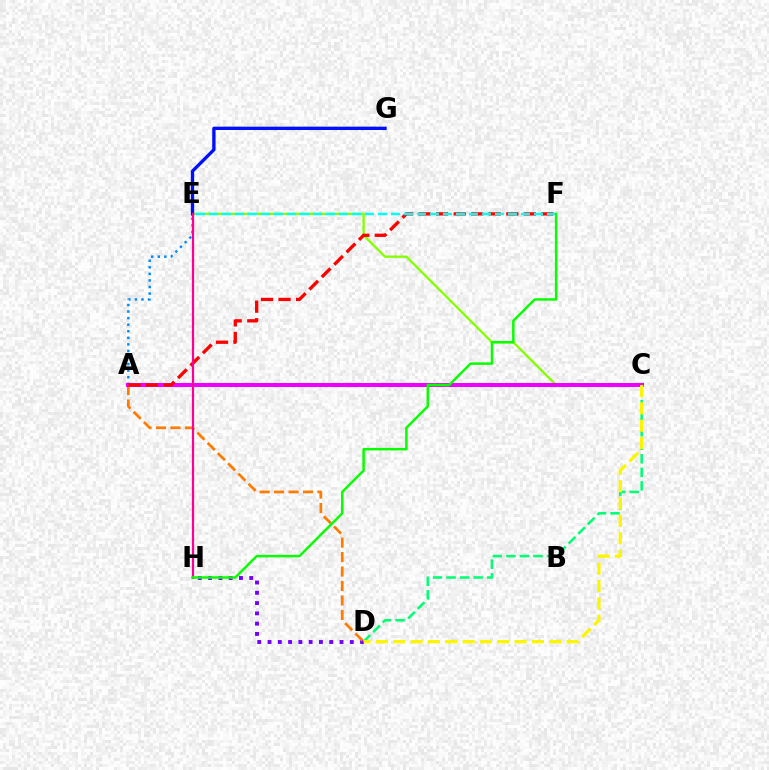{('C', 'E'): [{'color': '#84ff00', 'line_style': 'solid', 'thickness': 1.66}], ('E', 'G'): [{'color': '#0010ff', 'line_style': 'solid', 'thickness': 2.4}], ('D', 'H'): [{'color': '#7200ff', 'line_style': 'dotted', 'thickness': 2.79}], ('A', 'E'): [{'color': '#008cff', 'line_style': 'dotted', 'thickness': 1.78}], ('A', 'D'): [{'color': '#ff7c00', 'line_style': 'dashed', 'thickness': 1.97}], ('C', 'D'): [{'color': '#00ff74', 'line_style': 'dashed', 'thickness': 1.84}, {'color': '#fcf500', 'line_style': 'dashed', 'thickness': 2.35}], ('A', 'C'): [{'color': '#ee00ff', 'line_style': 'solid', 'thickness': 2.89}], ('A', 'F'): [{'color': '#ff0000', 'line_style': 'dashed', 'thickness': 2.38}], ('E', 'H'): [{'color': '#ff0094', 'line_style': 'solid', 'thickness': 1.59}], ('E', 'F'): [{'color': '#00fff6', 'line_style': 'dashed', 'thickness': 1.77}], ('F', 'H'): [{'color': '#08ff00', 'line_style': 'solid', 'thickness': 1.78}]}